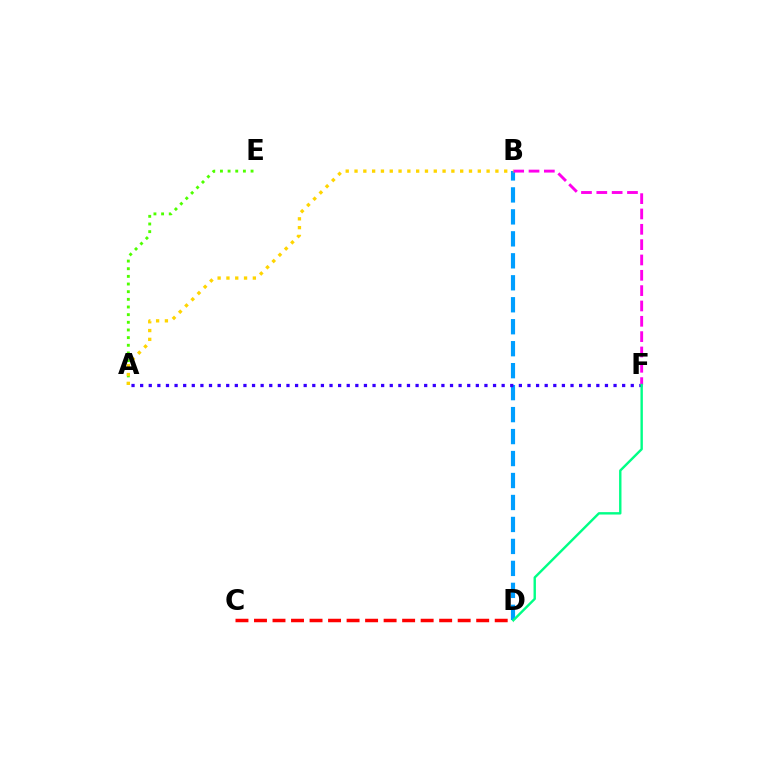{('B', 'D'): [{'color': '#009eff', 'line_style': 'dashed', 'thickness': 2.98}], ('A', 'F'): [{'color': '#3700ff', 'line_style': 'dotted', 'thickness': 2.34}], ('C', 'D'): [{'color': '#ff0000', 'line_style': 'dashed', 'thickness': 2.52}], ('A', 'E'): [{'color': '#4fff00', 'line_style': 'dotted', 'thickness': 2.08}], ('B', 'F'): [{'color': '#ff00ed', 'line_style': 'dashed', 'thickness': 2.08}], ('D', 'F'): [{'color': '#00ff86', 'line_style': 'solid', 'thickness': 1.73}], ('A', 'B'): [{'color': '#ffd500', 'line_style': 'dotted', 'thickness': 2.39}]}